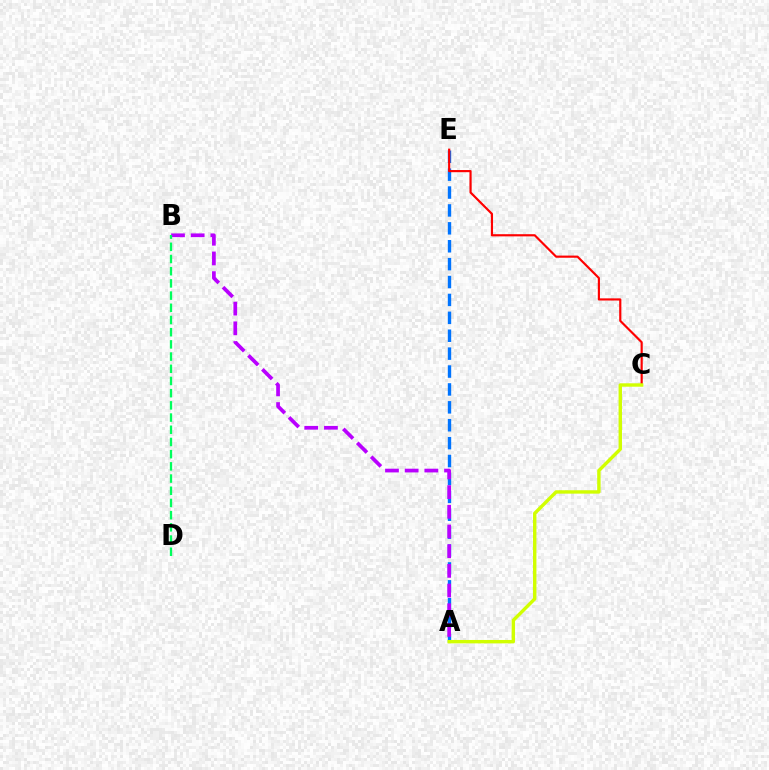{('A', 'E'): [{'color': '#0074ff', 'line_style': 'dashed', 'thickness': 2.43}], ('A', 'B'): [{'color': '#b900ff', 'line_style': 'dashed', 'thickness': 2.67}], ('B', 'D'): [{'color': '#00ff5c', 'line_style': 'dashed', 'thickness': 1.66}], ('C', 'E'): [{'color': '#ff0000', 'line_style': 'solid', 'thickness': 1.56}], ('A', 'C'): [{'color': '#d1ff00', 'line_style': 'solid', 'thickness': 2.45}]}